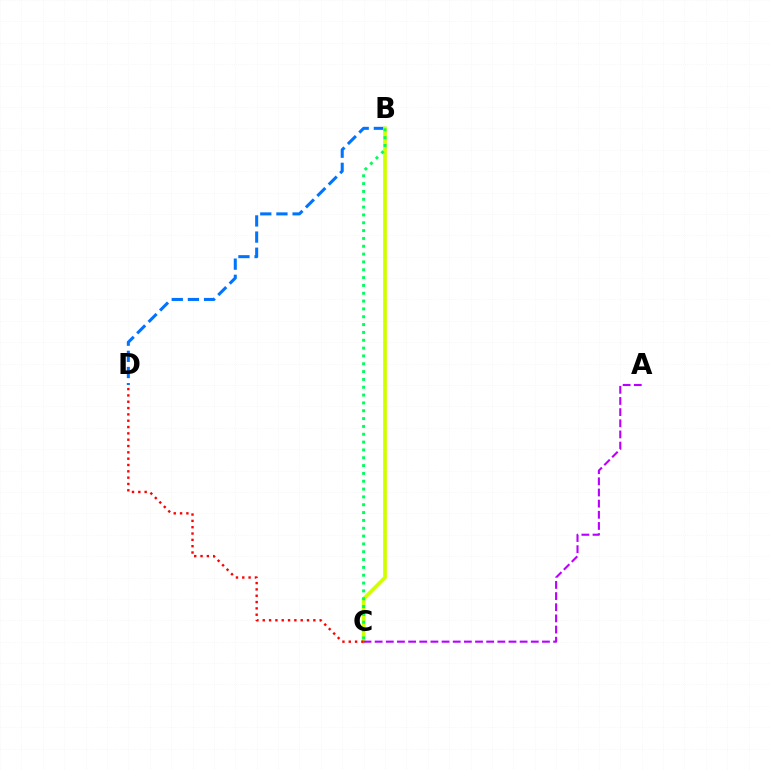{('B', 'D'): [{'color': '#0074ff', 'line_style': 'dashed', 'thickness': 2.19}], ('B', 'C'): [{'color': '#d1ff00', 'line_style': 'solid', 'thickness': 2.68}, {'color': '#00ff5c', 'line_style': 'dotted', 'thickness': 2.13}], ('A', 'C'): [{'color': '#b900ff', 'line_style': 'dashed', 'thickness': 1.52}], ('C', 'D'): [{'color': '#ff0000', 'line_style': 'dotted', 'thickness': 1.72}]}